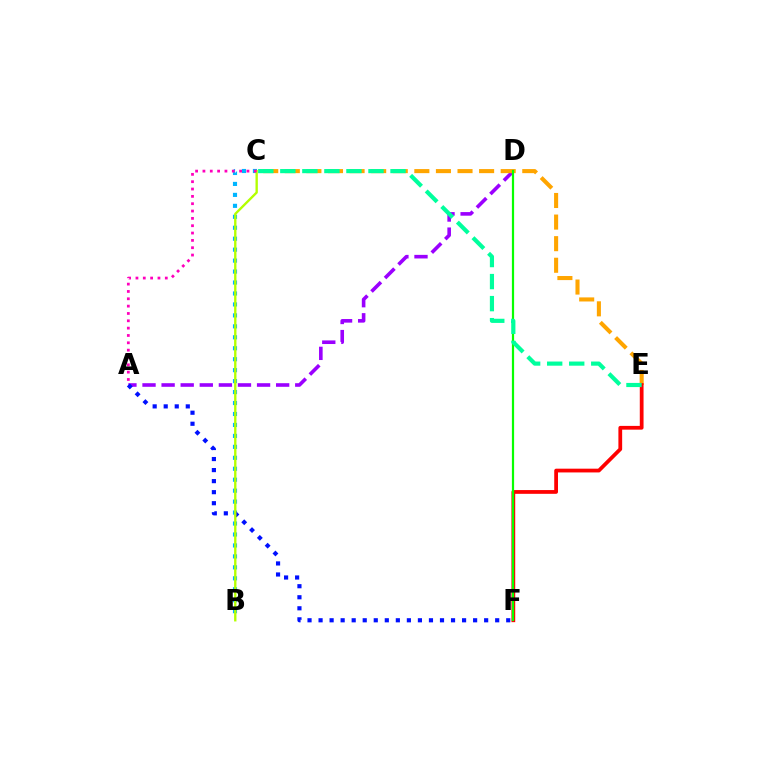{('A', 'D'): [{'color': '#9b00ff', 'line_style': 'dashed', 'thickness': 2.59}], ('C', 'E'): [{'color': '#ffa500', 'line_style': 'dashed', 'thickness': 2.93}, {'color': '#00ff9d', 'line_style': 'dashed', 'thickness': 2.99}], ('B', 'C'): [{'color': '#00b5ff', 'line_style': 'dotted', 'thickness': 2.98}, {'color': '#b3ff00', 'line_style': 'solid', 'thickness': 1.7}], ('A', 'F'): [{'color': '#0010ff', 'line_style': 'dotted', 'thickness': 3.0}], ('E', 'F'): [{'color': '#ff0000', 'line_style': 'solid', 'thickness': 2.71}], ('A', 'C'): [{'color': '#ff00bd', 'line_style': 'dotted', 'thickness': 1.99}], ('D', 'F'): [{'color': '#08ff00', 'line_style': 'solid', 'thickness': 1.59}]}